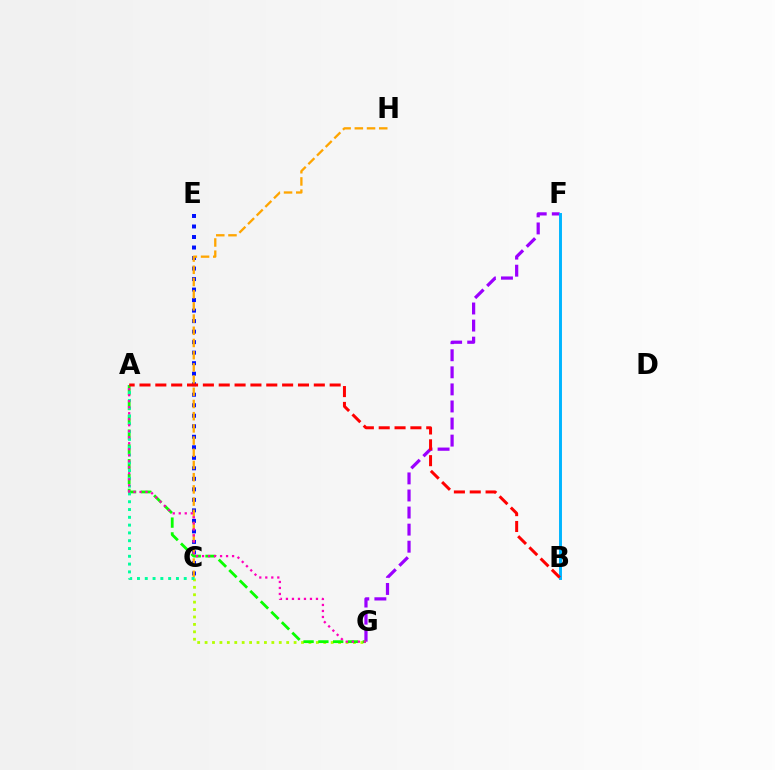{('C', 'E'): [{'color': '#0010ff', 'line_style': 'dotted', 'thickness': 2.86}], ('C', 'G'): [{'color': '#b3ff00', 'line_style': 'dotted', 'thickness': 2.02}], ('C', 'H'): [{'color': '#ffa500', 'line_style': 'dashed', 'thickness': 1.66}], ('F', 'G'): [{'color': '#9b00ff', 'line_style': 'dashed', 'thickness': 2.32}], ('A', 'G'): [{'color': '#08ff00', 'line_style': 'dashed', 'thickness': 2.01}, {'color': '#ff00bd', 'line_style': 'dotted', 'thickness': 1.63}], ('A', 'C'): [{'color': '#00ff9d', 'line_style': 'dotted', 'thickness': 2.12}], ('B', 'F'): [{'color': '#00b5ff', 'line_style': 'solid', 'thickness': 2.11}], ('A', 'B'): [{'color': '#ff0000', 'line_style': 'dashed', 'thickness': 2.15}]}